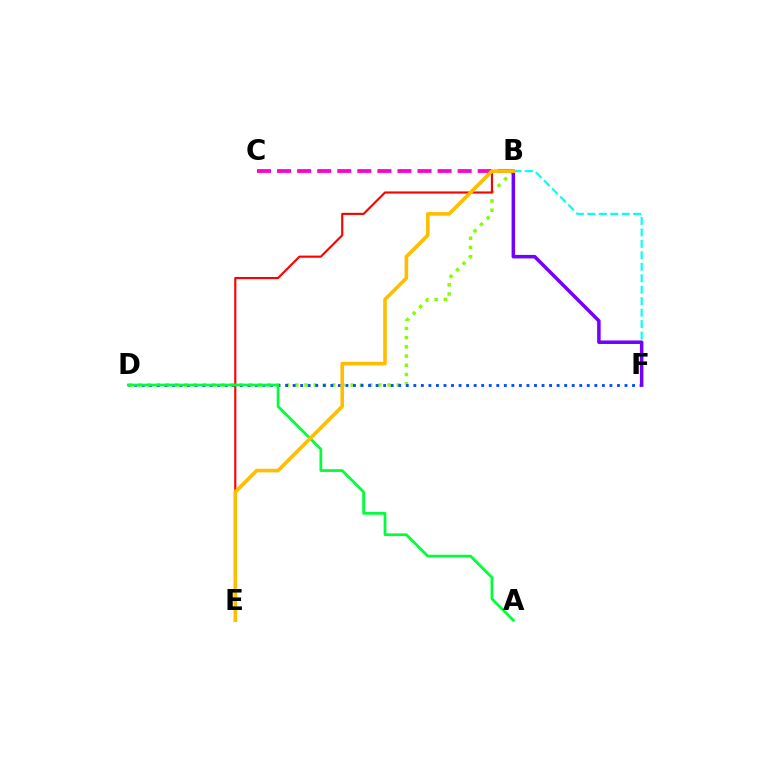{('B', 'F'): [{'color': '#00fff6', 'line_style': 'dashed', 'thickness': 1.56}, {'color': '#7200ff', 'line_style': 'solid', 'thickness': 2.53}], ('B', 'D'): [{'color': '#84ff00', 'line_style': 'dotted', 'thickness': 2.51}], ('D', 'F'): [{'color': '#004bff', 'line_style': 'dotted', 'thickness': 2.05}], ('B', 'E'): [{'color': '#ff0000', 'line_style': 'solid', 'thickness': 1.54}, {'color': '#ffbd00', 'line_style': 'solid', 'thickness': 2.6}], ('A', 'D'): [{'color': '#00ff39', 'line_style': 'solid', 'thickness': 1.98}], ('B', 'C'): [{'color': '#ff00cf', 'line_style': 'dashed', 'thickness': 2.73}]}